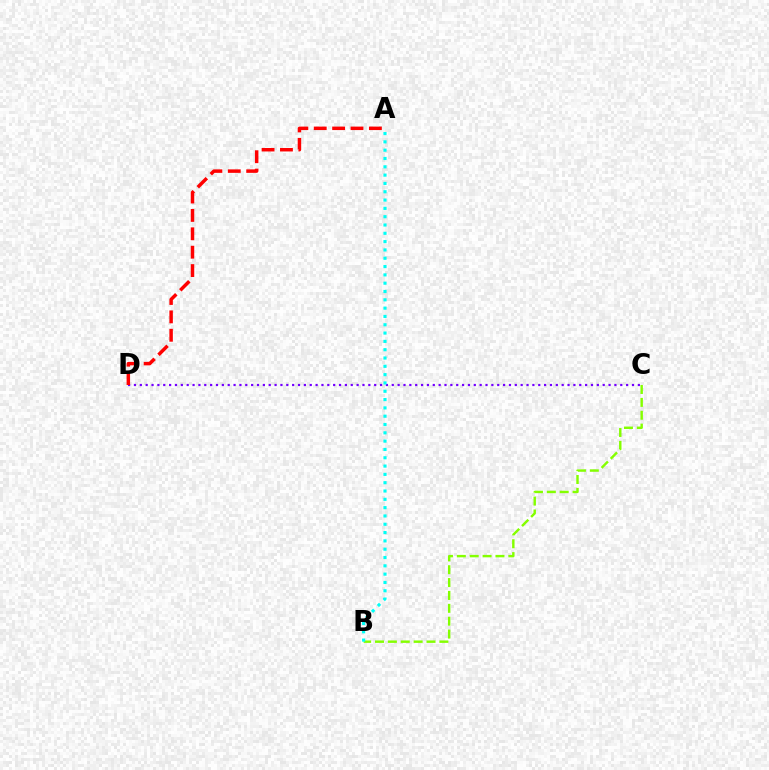{('C', 'D'): [{'color': '#7200ff', 'line_style': 'dotted', 'thickness': 1.59}], ('B', 'C'): [{'color': '#84ff00', 'line_style': 'dashed', 'thickness': 1.75}], ('A', 'D'): [{'color': '#ff0000', 'line_style': 'dashed', 'thickness': 2.5}], ('A', 'B'): [{'color': '#00fff6', 'line_style': 'dotted', 'thickness': 2.26}]}